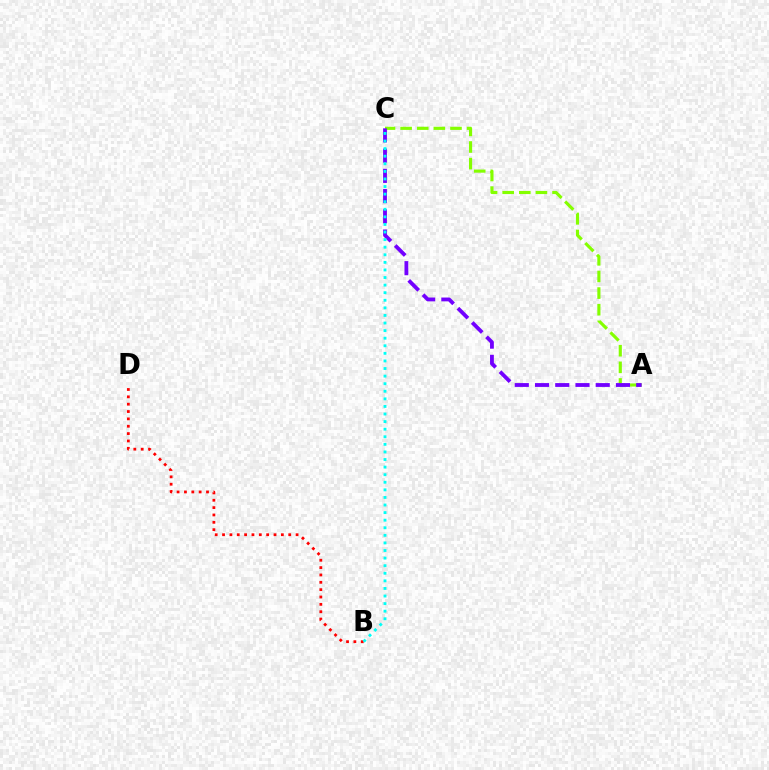{('B', 'D'): [{'color': '#ff0000', 'line_style': 'dotted', 'thickness': 2.0}], ('A', 'C'): [{'color': '#84ff00', 'line_style': 'dashed', 'thickness': 2.26}, {'color': '#7200ff', 'line_style': 'dashed', 'thickness': 2.75}], ('B', 'C'): [{'color': '#00fff6', 'line_style': 'dotted', 'thickness': 2.06}]}